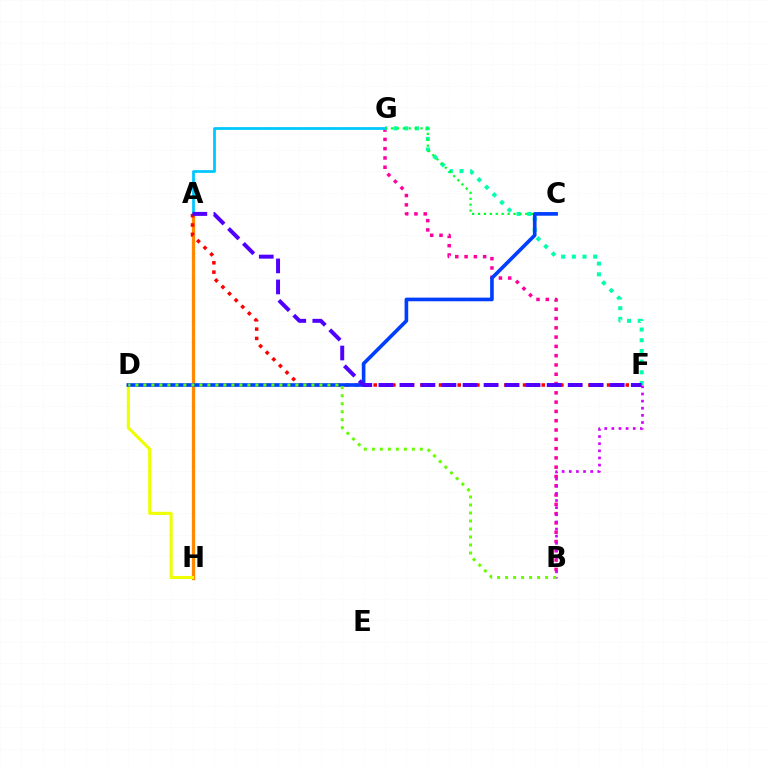{('B', 'G'): [{'color': '#ff00a0', 'line_style': 'dotted', 'thickness': 2.52}], ('F', 'G'): [{'color': '#00ffaf', 'line_style': 'dotted', 'thickness': 2.9}], ('A', 'H'): [{'color': '#ff8800', 'line_style': 'solid', 'thickness': 2.36}], ('B', 'F'): [{'color': '#d600ff', 'line_style': 'dotted', 'thickness': 1.94}], ('A', 'G'): [{'color': '#00c7ff', 'line_style': 'solid', 'thickness': 1.98}], ('C', 'G'): [{'color': '#00ff27', 'line_style': 'dotted', 'thickness': 1.6}], ('D', 'H'): [{'color': '#eeff00', 'line_style': 'solid', 'thickness': 2.23}], ('A', 'F'): [{'color': '#ff0000', 'line_style': 'dotted', 'thickness': 2.54}, {'color': '#4f00ff', 'line_style': 'dashed', 'thickness': 2.86}], ('C', 'D'): [{'color': '#003fff', 'line_style': 'solid', 'thickness': 2.62}], ('B', 'D'): [{'color': '#66ff00', 'line_style': 'dotted', 'thickness': 2.17}]}